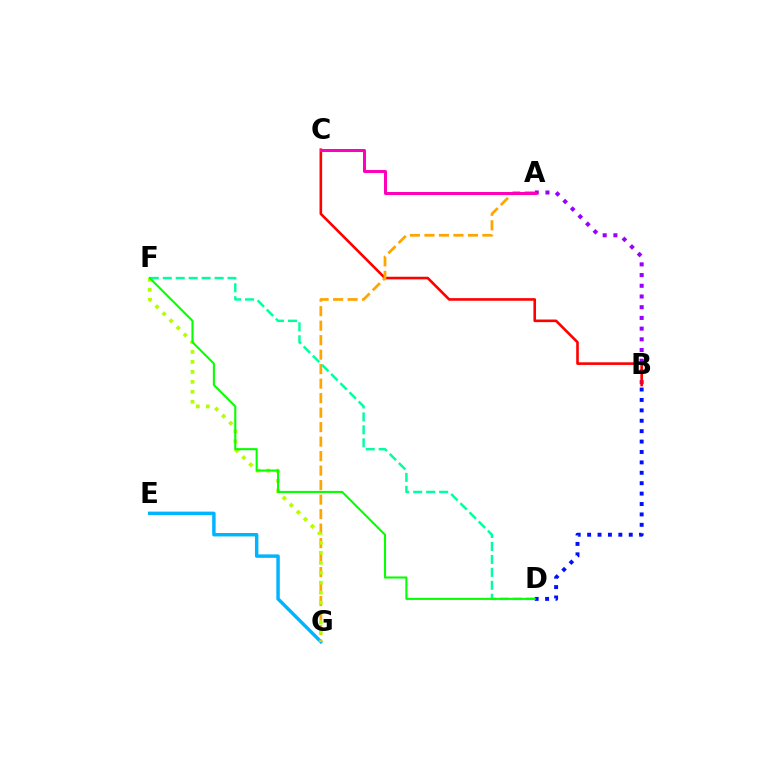{('A', 'B'): [{'color': '#9b00ff', 'line_style': 'dotted', 'thickness': 2.91}], ('B', 'C'): [{'color': '#ff0000', 'line_style': 'solid', 'thickness': 1.89}], ('E', 'G'): [{'color': '#00b5ff', 'line_style': 'solid', 'thickness': 2.48}], ('B', 'D'): [{'color': '#0010ff', 'line_style': 'dotted', 'thickness': 2.83}], ('A', 'G'): [{'color': '#ffa500', 'line_style': 'dashed', 'thickness': 1.97}], ('F', 'G'): [{'color': '#b3ff00', 'line_style': 'dotted', 'thickness': 2.71}], ('D', 'F'): [{'color': '#00ff9d', 'line_style': 'dashed', 'thickness': 1.76}, {'color': '#08ff00', 'line_style': 'solid', 'thickness': 1.51}], ('A', 'C'): [{'color': '#ff00bd', 'line_style': 'solid', 'thickness': 2.17}]}